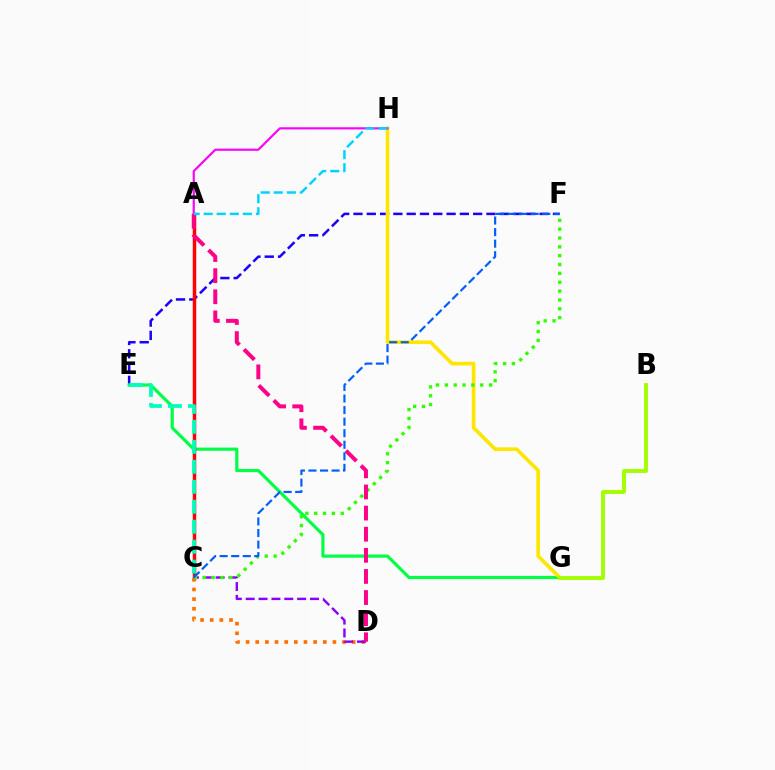{('E', 'F'): [{'color': '#1900ff', 'line_style': 'dashed', 'thickness': 1.81}], ('E', 'G'): [{'color': '#00ff45', 'line_style': 'solid', 'thickness': 2.28}], ('A', 'C'): [{'color': '#ff0000', 'line_style': 'solid', 'thickness': 2.51}], ('G', 'H'): [{'color': '#ffe600', 'line_style': 'solid', 'thickness': 2.63}], ('C', 'E'): [{'color': '#00ffbb', 'line_style': 'dashed', 'thickness': 2.71}], ('C', 'D'): [{'color': '#ff7000', 'line_style': 'dotted', 'thickness': 2.62}, {'color': '#8a00ff', 'line_style': 'dashed', 'thickness': 1.75}], ('B', 'G'): [{'color': '#a2ff00', 'line_style': 'solid', 'thickness': 2.8}], ('C', 'F'): [{'color': '#31ff00', 'line_style': 'dotted', 'thickness': 2.4}, {'color': '#005dff', 'line_style': 'dashed', 'thickness': 1.57}], ('A', 'H'): [{'color': '#fa00f9', 'line_style': 'solid', 'thickness': 1.55}, {'color': '#00d3ff', 'line_style': 'dashed', 'thickness': 1.77}], ('A', 'D'): [{'color': '#ff0088', 'line_style': 'dashed', 'thickness': 2.87}]}